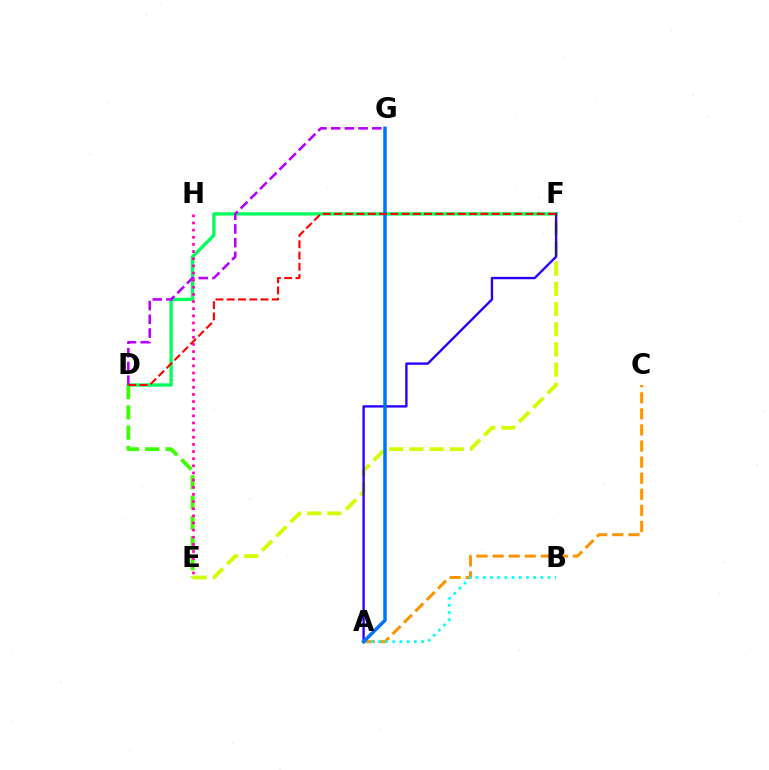{('D', 'E'): [{'color': '#3dff00', 'line_style': 'dashed', 'thickness': 2.75}], ('D', 'F'): [{'color': '#00ff5c', 'line_style': 'solid', 'thickness': 2.39}, {'color': '#ff0000', 'line_style': 'dashed', 'thickness': 1.53}], ('D', 'G'): [{'color': '#b900ff', 'line_style': 'dashed', 'thickness': 1.86}], ('A', 'C'): [{'color': '#ff9400', 'line_style': 'dashed', 'thickness': 2.18}], ('E', 'H'): [{'color': '#ff00ac', 'line_style': 'dotted', 'thickness': 1.94}], ('A', 'B'): [{'color': '#00fff6', 'line_style': 'dotted', 'thickness': 1.96}], ('E', 'F'): [{'color': '#d1ff00', 'line_style': 'dashed', 'thickness': 2.74}], ('A', 'F'): [{'color': '#2500ff', 'line_style': 'solid', 'thickness': 1.69}], ('A', 'G'): [{'color': '#0074ff', 'line_style': 'solid', 'thickness': 2.5}]}